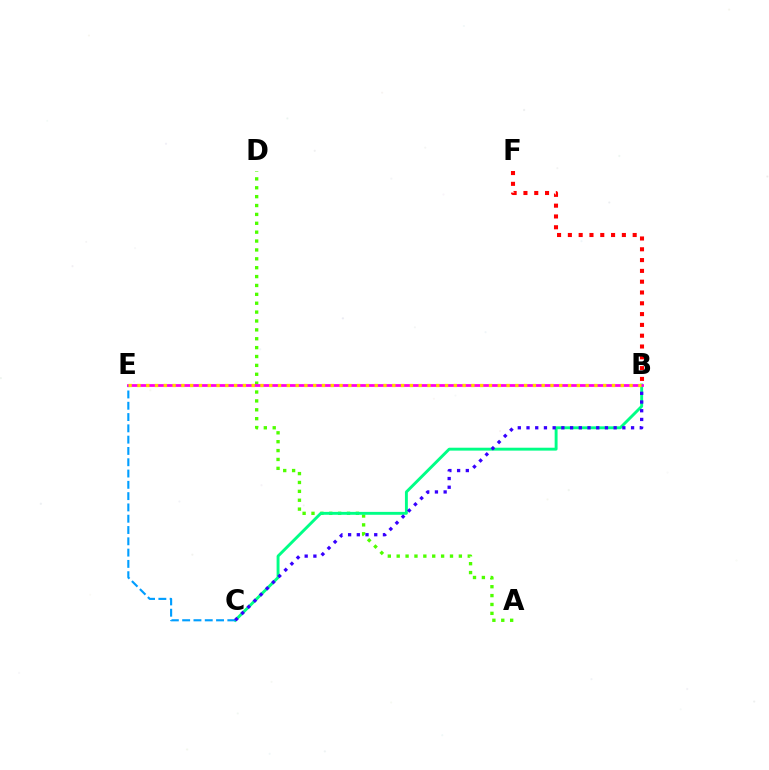{('A', 'D'): [{'color': '#4fff00', 'line_style': 'dotted', 'thickness': 2.41}], ('B', 'C'): [{'color': '#00ff86', 'line_style': 'solid', 'thickness': 2.09}, {'color': '#3700ff', 'line_style': 'dotted', 'thickness': 2.37}], ('C', 'E'): [{'color': '#009eff', 'line_style': 'dashed', 'thickness': 1.53}], ('B', 'F'): [{'color': '#ff0000', 'line_style': 'dotted', 'thickness': 2.93}], ('B', 'E'): [{'color': '#ff00ed', 'line_style': 'solid', 'thickness': 2.0}, {'color': '#ffd500', 'line_style': 'dotted', 'thickness': 2.39}]}